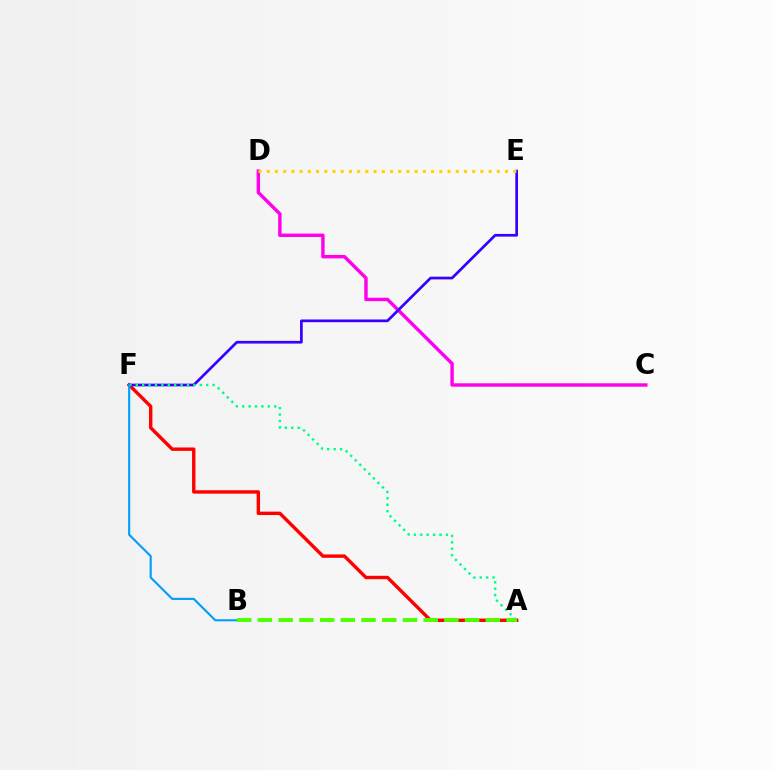{('C', 'D'): [{'color': '#ff00ed', 'line_style': 'solid', 'thickness': 2.46}], ('A', 'F'): [{'color': '#ff0000', 'line_style': 'solid', 'thickness': 2.45}, {'color': '#00ff86', 'line_style': 'dotted', 'thickness': 1.74}], ('E', 'F'): [{'color': '#3700ff', 'line_style': 'solid', 'thickness': 1.95}], ('B', 'F'): [{'color': '#009eff', 'line_style': 'solid', 'thickness': 1.53}], ('D', 'E'): [{'color': '#ffd500', 'line_style': 'dotted', 'thickness': 2.23}], ('A', 'B'): [{'color': '#4fff00', 'line_style': 'dashed', 'thickness': 2.81}]}